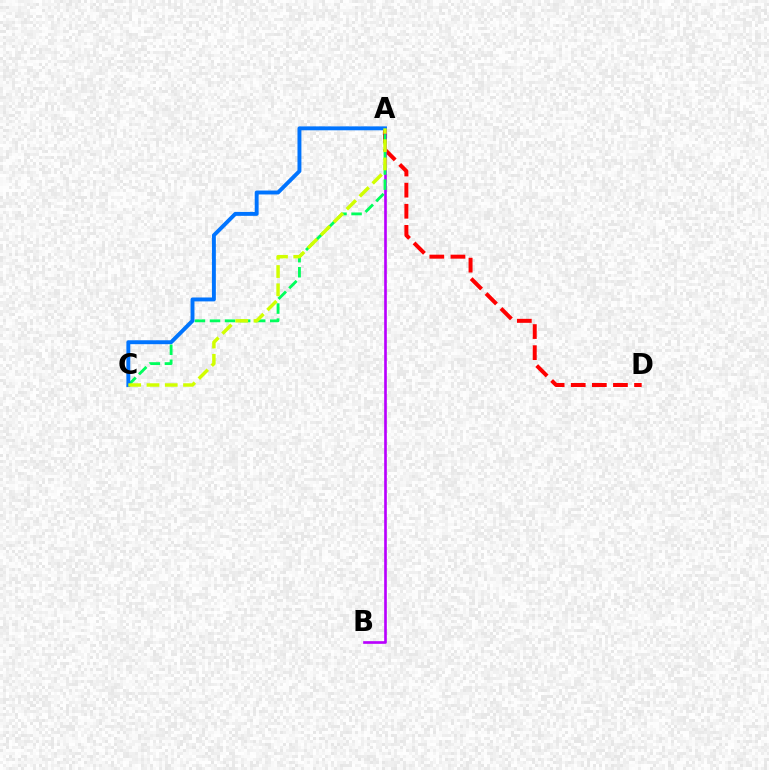{('A', 'D'): [{'color': '#ff0000', 'line_style': 'dashed', 'thickness': 2.87}], ('A', 'B'): [{'color': '#b900ff', 'line_style': 'solid', 'thickness': 1.91}], ('A', 'C'): [{'color': '#00ff5c', 'line_style': 'dashed', 'thickness': 2.05}, {'color': '#0074ff', 'line_style': 'solid', 'thickness': 2.82}, {'color': '#d1ff00', 'line_style': 'dashed', 'thickness': 2.48}]}